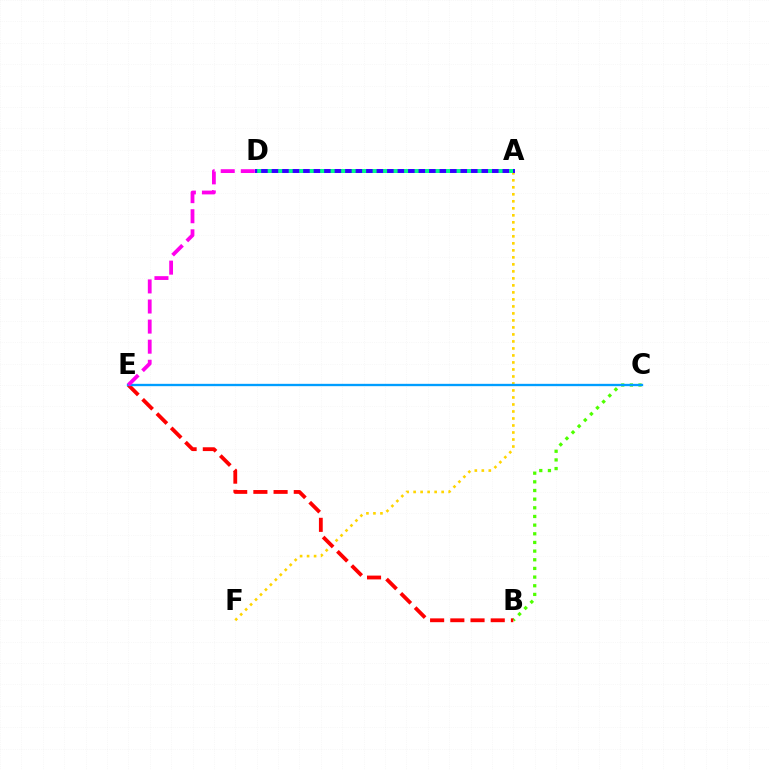{('A', 'F'): [{'color': '#ffd500', 'line_style': 'dotted', 'thickness': 1.9}], ('B', 'C'): [{'color': '#4fff00', 'line_style': 'dotted', 'thickness': 2.35}], ('B', 'E'): [{'color': '#ff0000', 'line_style': 'dashed', 'thickness': 2.74}], ('A', 'D'): [{'color': '#3700ff', 'line_style': 'solid', 'thickness': 2.85}, {'color': '#00ff86', 'line_style': 'dotted', 'thickness': 2.85}], ('C', 'E'): [{'color': '#009eff', 'line_style': 'solid', 'thickness': 1.68}], ('D', 'E'): [{'color': '#ff00ed', 'line_style': 'dashed', 'thickness': 2.73}]}